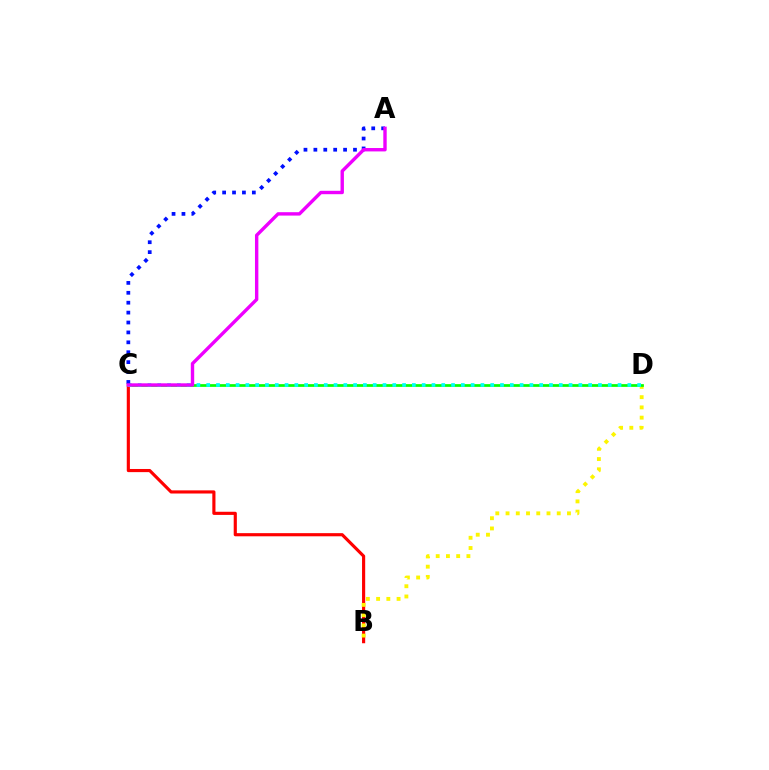{('B', 'C'): [{'color': '#ff0000', 'line_style': 'solid', 'thickness': 2.26}], ('B', 'D'): [{'color': '#fcf500', 'line_style': 'dotted', 'thickness': 2.78}], ('C', 'D'): [{'color': '#08ff00', 'line_style': 'solid', 'thickness': 1.96}, {'color': '#00fff6', 'line_style': 'dotted', 'thickness': 2.66}], ('A', 'C'): [{'color': '#0010ff', 'line_style': 'dotted', 'thickness': 2.69}, {'color': '#ee00ff', 'line_style': 'solid', 'thickness': 2.44}]}